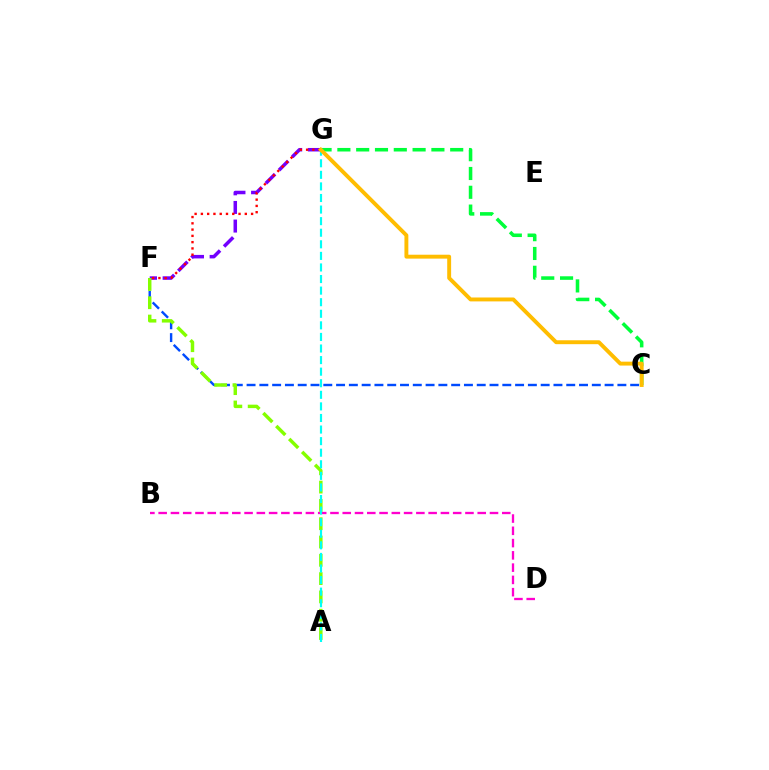{('B', 'D'): [{'color': '#ff00cf', 'line_style': 'dashed', 'thickness': 1.67}], ('F', 'G'): [{'color': '#7200ff', 'line_style': 'dashed', 'thickness': 2.53}, {'color': '#ff0000', 'line_style': 'dotted', 'thickness': 1.7}], ('C', 'F'): [{'color': '#004bff', 'line_style': 'dashed', 'thickness': 1.74}], ('A', 'F'): [{'color': '#84ff00', 'line_style': 'dashed', 'thickness': 2.49}], ('A', 'G'): [{'color': '#00fff6', 'line_style': 'dashed', 'thickness': 1.57}], ('C', 'G'): [{'color': '#00ff39', 'line_style': 'dashed', 'thickness': 2.55}, {'color': '#ffbd00', 'line_style': 'solid', 'thickness': 2.81}]}